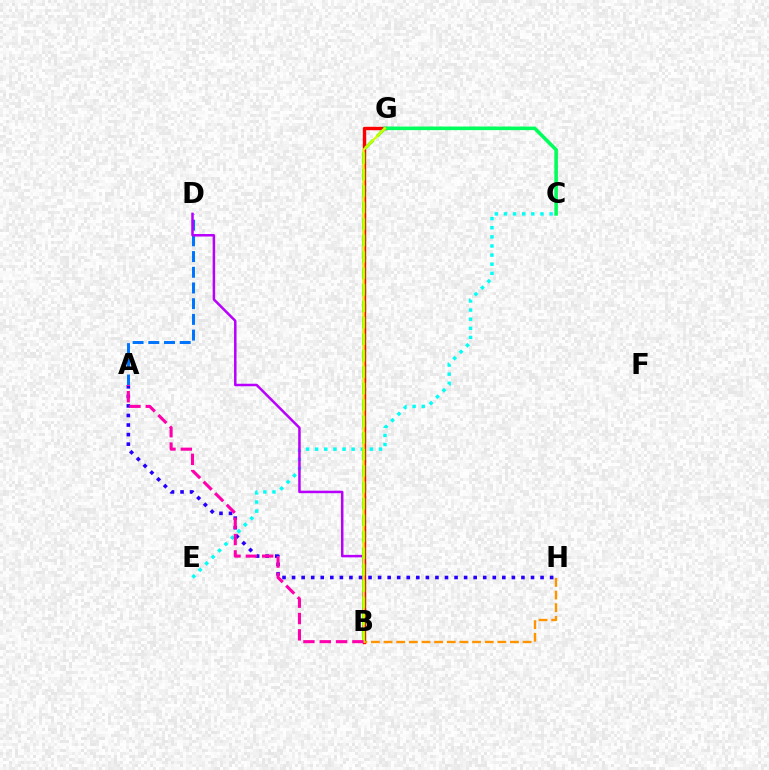{('A', 'H'): [{'color': '#2500ff', 'line_style': 'dotted', 'thickness': 2.6}], ('B', 'G'): [{'color': '#ff0000', 'line_style': 'solid', 'thickness': 2.46}, {'color': '#3dff00', 'line_style': 'dashed', 'thickness': 2.24}, {'color': '#d1ff00', 'line_style': 'solid', 'thickness': 1.59}], ('A', 'D'): [{'color': '#0074ff', 'line_style': 'dashed', 'thickness': 2.13}], ('C', 'E'): [{'color': '#00fff6', 'line_style': 'dotted', 'thickness': 2.48}], ('B', 'D'): [{'color': '#b900ff', 'line_style': 'solid', 'thickness': 1.8}], ('B', 'H'): [{'color': '#ff9400', 'line_style': 'dashed', 'thickness': 1.72}], ('C', 'G'): [{'color': '#00ff5c', 'line_style': 'solid', 'thickness': 2.59}], ('A', 'B'): [{'color': '#ff00ac', 'line_style': 'dashed', 'thickness': 2.22}]}